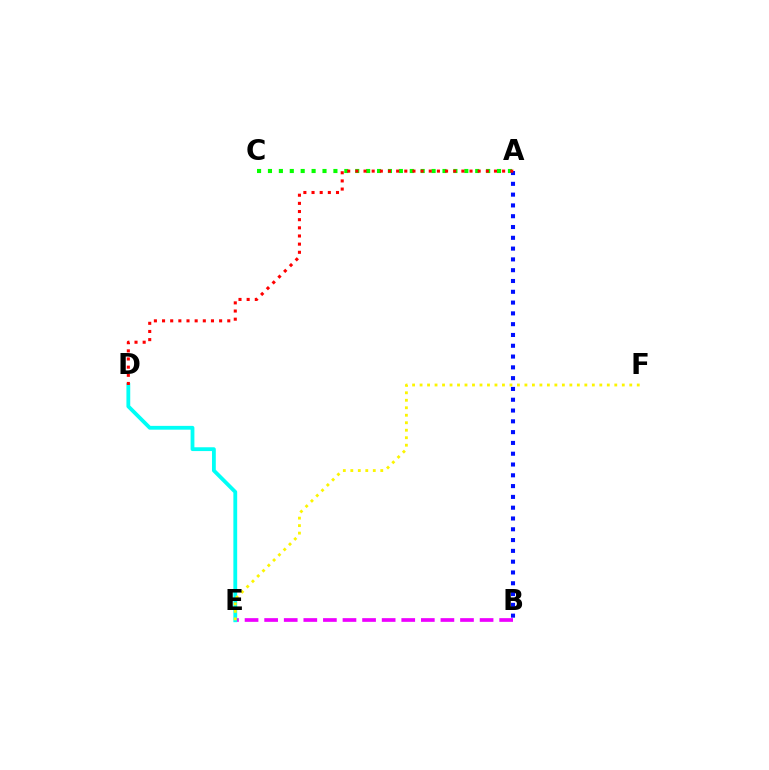{('A', 'C'): [{'color': '#08ff00', 'line_style': 'dotted', 'thickness': 2.96}], ('A', 'B'): [{'color': '#0010ff', 'line_style': 'dotted', 'thickness': 2.93}], ('B', 'E'): [{'color': '#ee00ff', 'line_style': 'dashed', 'thickness': 2.66}], ('D', 'E'): [{'color': '#00fff6', 'line_style': 'solid', 'thickness': 2.74}], ('E', 'F'): [{'color': '#fcf500', 'line_style': 'dotted', 'thickness': 2.03}], ('A', 'D'): [{'color': '#ff0000', 'line_style': 'dotted', 'thickness': 2.22}]}